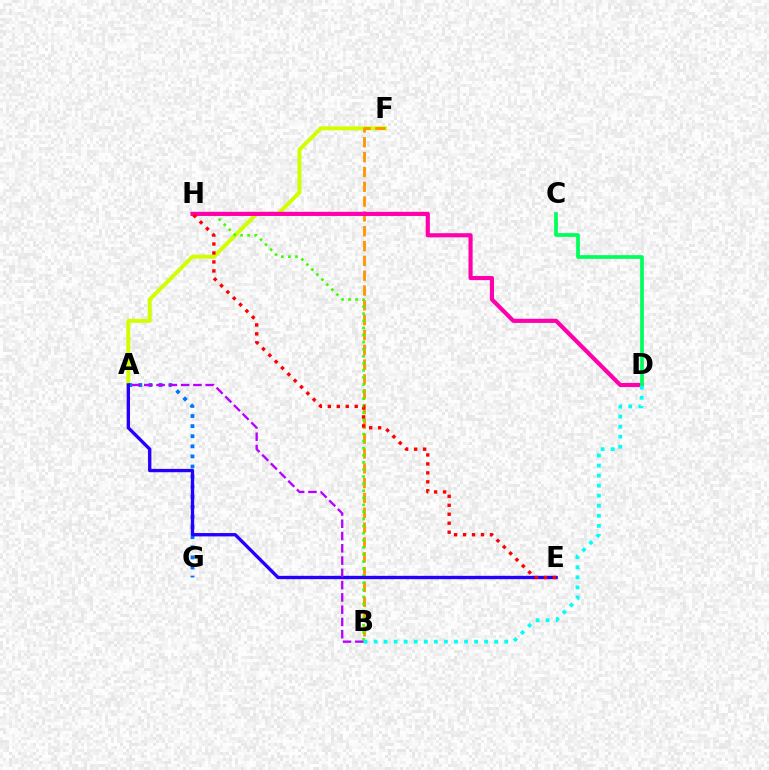{('A', 'F'): [{'color': '#d1ff00', 'line_style': 'solid', 'thickness': 2.84}], ('B', 'F'): [{'color': '#ff9400', 'line_style': 'dashed', 'thickness': 2.01}], ('B', 'H'): [{'color': '#3dff00', 'line_style': 'dotted', 'thickness': 1.92}], ('A', 'G'): [{'color': '#0074ff', 'line_style': 'dotted', 'thickness': 2.74}], ('D', 'H'): [{'color': '#ff00ac', 'line_style': 'solid', 'thickness': 2.99}], ('A', 'E'): [{'color': '#2500ff', 'line_style': 'solid', 'thickness': 2.41}], ('C', 'D'): [{'color': '#00ff5c', 'line_style': 'solid', 'thickness': 2.68}], ('E', 'H'): [{'color': '#ff0000', 'line_style': 'dotted', 'thickness': 2.44}], ('A', 'B'): [{'color': '#b900ff', 'line_style': 'dashed', 'thickness': 1.67}], ('B', 'D'): [{'color': '#00fff6', 'line_style': 'dotted', 'thickness': 2.73}]}